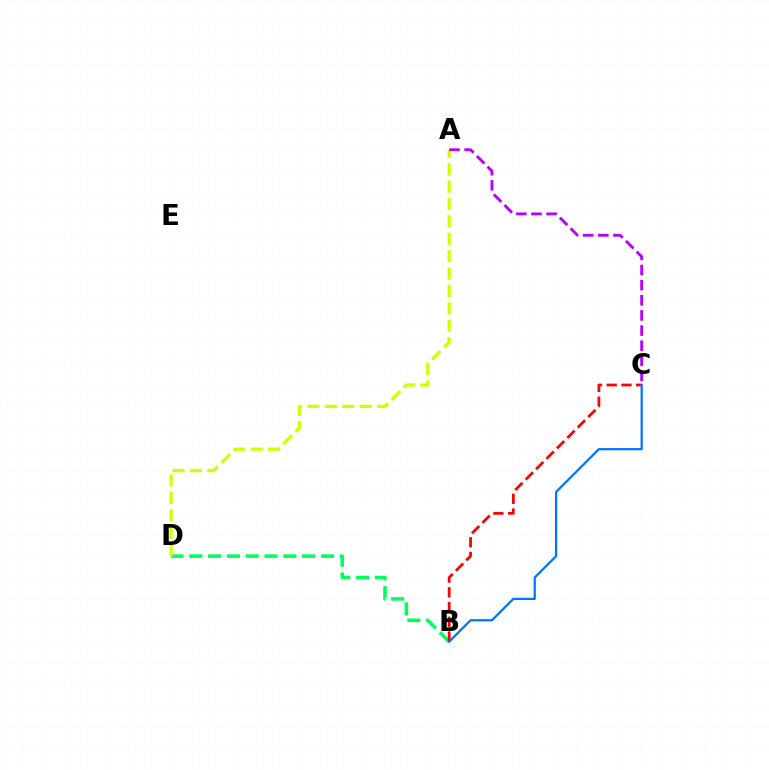{('B', 'D'): [{'color': '#00ff5c', 'line_style': 'dashed', 'thickness': 2.56}], ('A', 'D'): [{'color': '#d1ff00', 'line_style': 'dashed', 'thickness': 2.36}], ('B', 'C'): [{'color': '#ff0000', 'line_style': 'dashed', 'thickness': 2.0}, {'color': '#0074ff', 'line_style': 'solid', 'thickness': 1.61}], ('A', 'C'): [{'color': '#b900ff', 'line_style': 'dashed', 'thickness': 2.06}]}